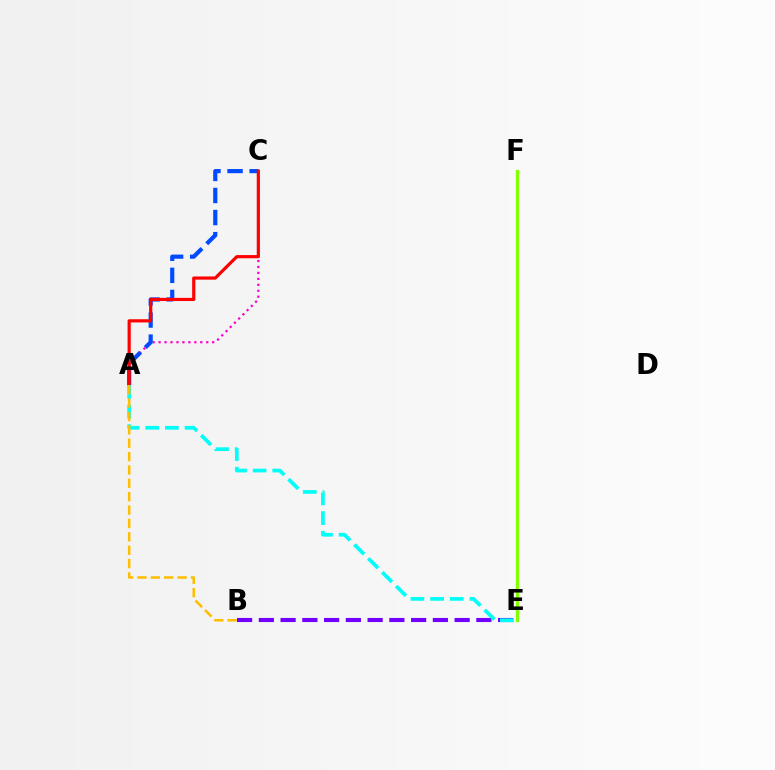{('E', 'F'): [{'color': '#00ff39', 'line_style': 'dotted', 'thickness': 1.92}, {'color': '#84ff00', 'line_style': 'solid', 'thickness': 2.35}], ('B', 'E'): [{'color': '#7200ff', 'line_style': 'dashed', 'thickness': 2.96}], ('A', 'C'): [{'color': '#ff00cf', 'line_style': 'dotted', 'thickness': 1.62}, {'color': '#004bff', 'line_style': 'dashed', 'thickness': 3.0}, {'color': '#ff0000', 'line_style': 'solid', 'thickness': 2.29}], ('A', 'E'): [{'color': '#00fff6', 'line_style': 'dashed', 'thickness': 2.67}], ('A', 'B'): [{'color': '#ffbd00', 'line_style': 'dashed', 'thickness': 1.82}]}